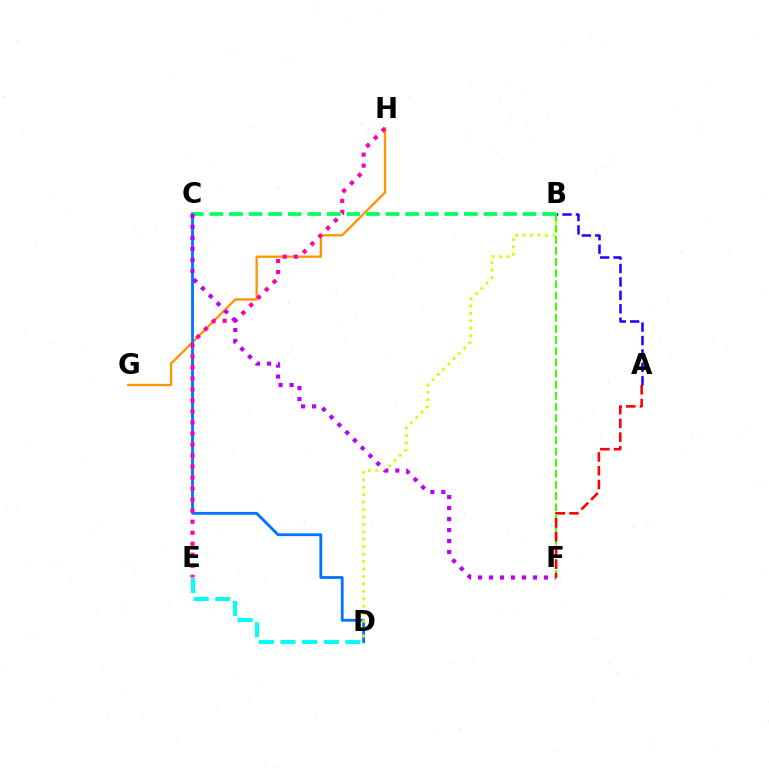{('G', 'H'): [{'color': '#ff9400', 'line_style': 'solid', 'thickness': 1.66}], ('C', 'D'): [{'color': '#0074ff', 'line_style': 'solid', 'thickness': 2.03}], ('D', 'E'): [{'color': '#00fff6', 'line_style': 'dashed', 'thickness': 2.94}], ('B', 'D'): [{'color': '#d1ff00', 'line_style': 'dotted', 'thickness': 2.02}], ('E', 'H'): [{'color': '#ff00ac', 'line_style': 'dotted', 'thickness': 3.0}], ('A', 'B'): [{'color': '#2500ff', 'line_style': 'dashed', 'thickness': 1.82}], ('B', 'F'): [{'color': '#3dff00', 'line_style': 'dashed', 'thickness': 1.51}], ('B', 'C'): [{'color': '#00ff5c', 'line_style': 'dashed', 'thickness': 2.66}], ('C', 'F'): [{'color': '#b900ff', 'line_style': 'dotted', 'thickness': 2.98}], ('A', 'F'): [{'color': '#ff0000', 'line_style': 'dashed', 'thickness': 1.87}]}